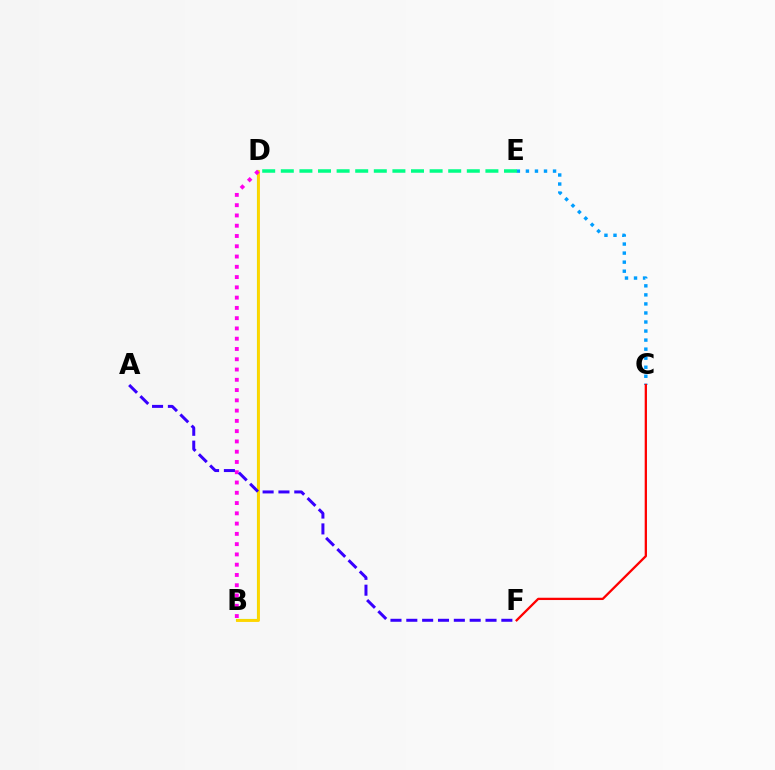{('B', 'D'): [{'color': '#4fff00', 'line_style': 'solid', 'thickness': 1.52}, {'color': '#ffd500', 'line_style': 'solid', 'thickness': 2.07}, {'color': '#ff00ed', 'line_style': 'dotted', 'thickness': 2.79}], ('C', 'E'): [{'color': '#009eff', 'line_style': 'dotted', 'thickness': 2.46}], ('D', 'E'): [{'color': '#00ff86', 'line_style': 'dashed', 'thickness': 2.53}], ('A', 'F'): [{'color': '#3700ff', 'line_style': 'dashed', 'thickness': 2.15}], ('C', 'F'): [{'color': '#ff0000', 'line_style': 'solid', 'thickness': 1.65}]}